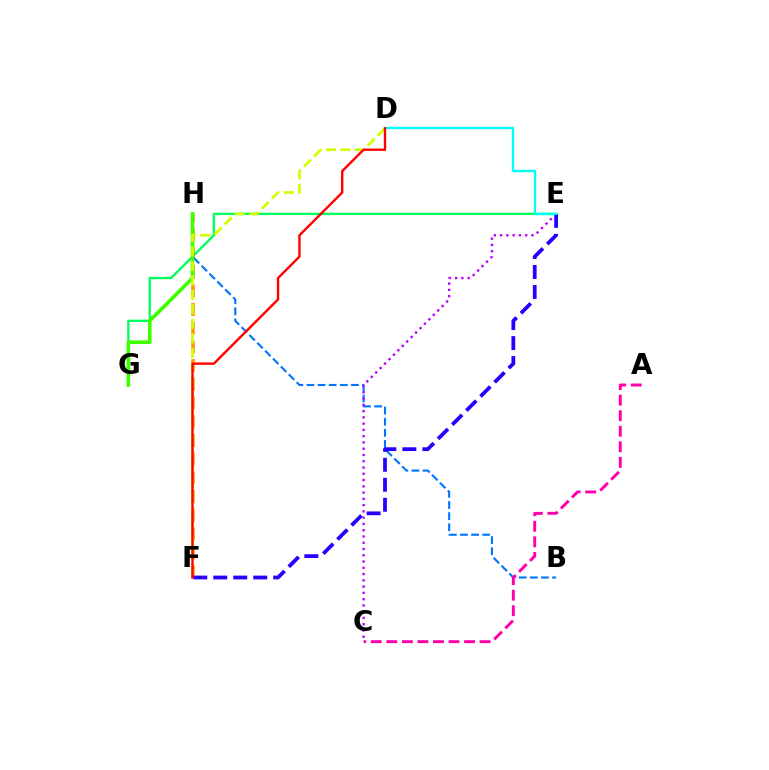{('E', 'G'): [{'color': '#00ff5c', 'line_style': 'solid', 'thickness': 1.68}], ('F', 'H'): [{'color': '#ff9400', 'line_style': 'dashed', 'thickness': 2.54}], ('B', 'H'): [{'color': '#0074ff', 'line_style': 'dashed', 'thickness': 1.51}], ('C', 'E'): [{'color': '#b900ff', 'line_style': 'dotted', 'thickness': 1.7}], ('E', 'F'): [{'color': '#2500ff', 'line_style': 'dashed', 'thickness': 2.72}], ('G', 'H'): [{'color': '#3dff00', 'line_style': 'solid', 'thickness': 2.63}], ('D', 'E'): [{'color': '#00fff6', 'line_style': 'solid', 'thickness': 1.68}], ('D', 'F'): [{'color': '#d1ff00', 'line_style': 'dashed', 'thickness': 1.97}, {'color': '#ff0000', 'line_style': 'solid', 'thickness': 1.71}], ('A', 'C'): [{'color': '#ff00ac', 'line_style': 'dashed', 'thickness': 2.11}]}